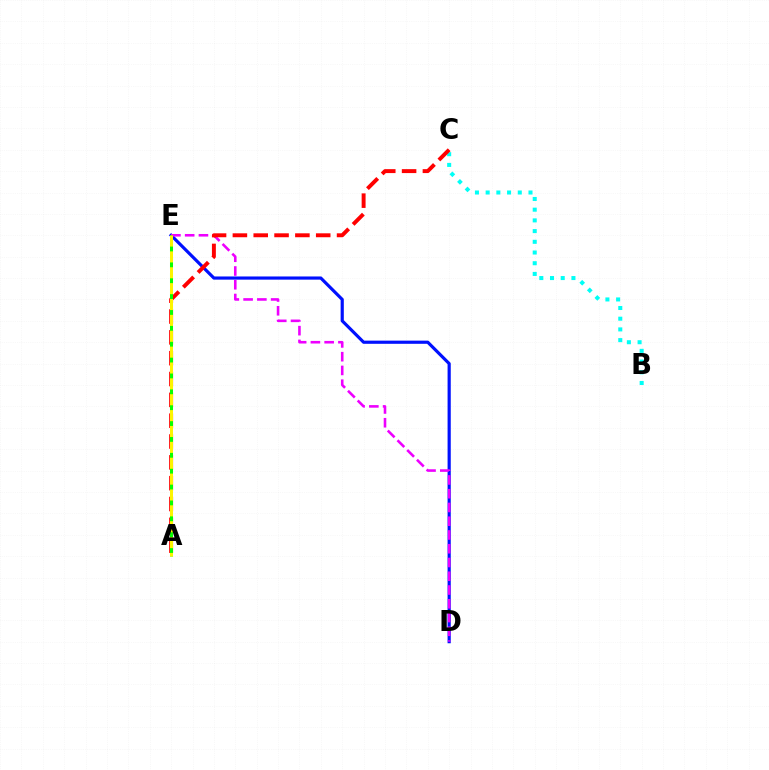{('B', 'C'): [{'color': '#00fff6', 'line_style': 'dotted', 'thickness': 2.91}], ('D', 'E'): [{'color': '#0010ff', 'line_style': 'solid', 'thickness': 2.28}, {'color': '#ee00ff', 'line_style': 'dashed', 'thickness': 1.87}], ('A', 'C'): [{'color': '#ff0000', 'line_style': 'dashed', 'thickness': 2.83}], ('A', 'E'): [{'color': '#08ff00', 'line_style': 'dashed', 'thickness': 2.17}, {'color': '#fcf500', 'line_style': 'dashed', 'thickness': 2.16}]}